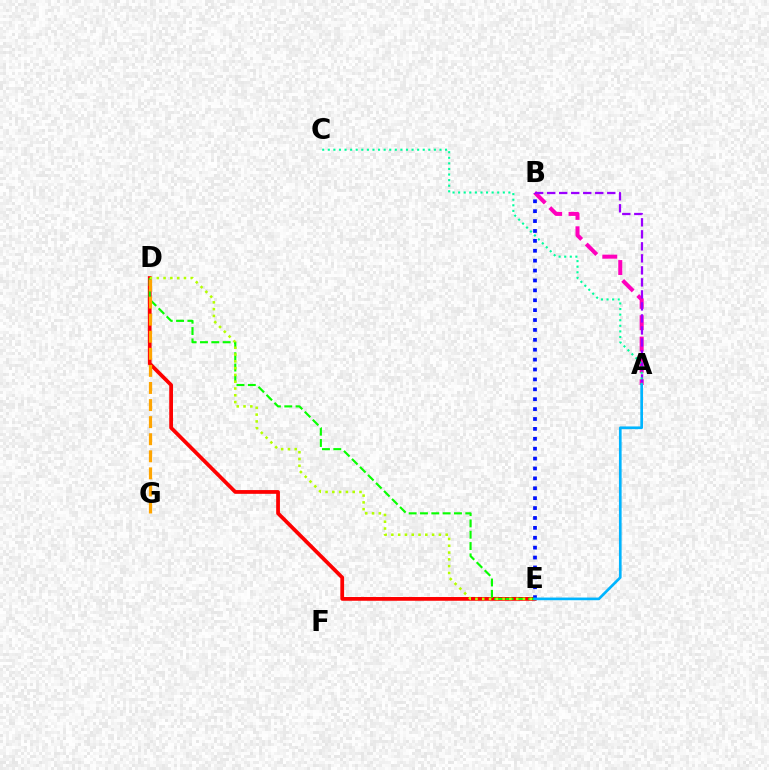{('D', 'E'): [{'color': '#ff0000', 'line_style': 'solid', 'thickness': 2.71}, {'color': '#08ff00', 'line_style': 'dashed', 'thickness': 1.54}, {'color': '#b3ff00', 'line_style': 'dotted', 'thickness': 1.84}], ('A', 'B'): [{'color': '#ff00bd', 'line_style': 'dashed', 'thickness': 2.9}, {'color': '#9b00ff', 'line_style': 'dashed', 'thickness': 1.63}], ('B', 'E'): [{'color': '#0010ff', 'line_style': 'dotted', 'thickness': 2.69}], ('A', 'C'): [{'color': '#00ff9d', 'line_style': 'dotted', 'thickness': 1.52}], ('A', 'E'): [{'color': '#00b5ff', 'line_style': 'solid', 'thickness': 1.93}], ('D', 'G'): [{'color': '#ffa500', 'line_style': 'dashed', 'thickness': 2.32}]}